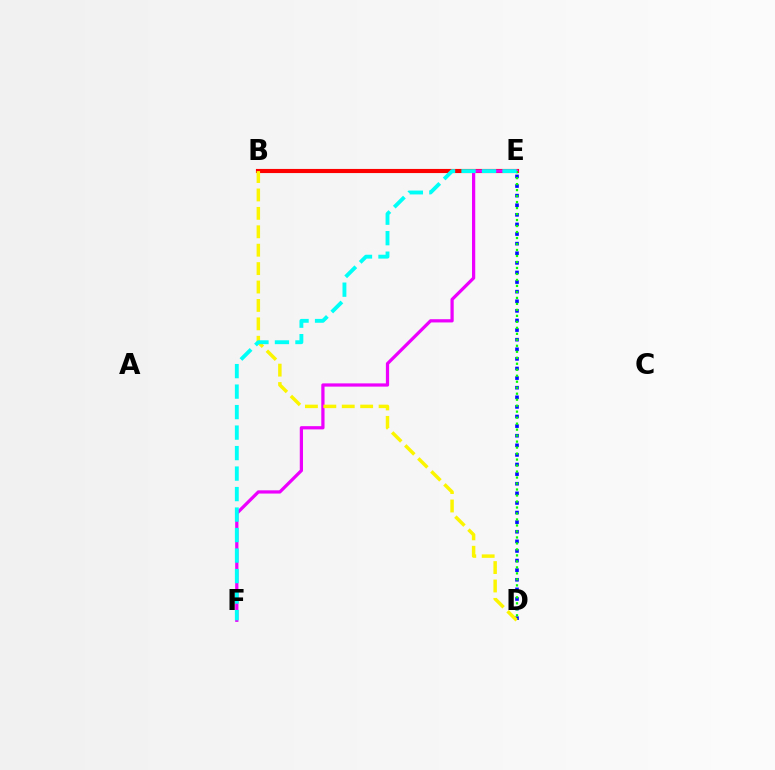{('B', 'E'): [{'color': '#ff0000', 'line_style': 'solid', 'thickness': 2.96}], ('E', 'F'): [{'color': '#ee00ff', 'line_style': 'solid', 'thickness': 2.33}, {'color': '#00fff6', 'line_style': 'dashed', 'thickness': 2.78}], ('D', 'E'): [{'color': '#0010ff', 'line_style': 'dotted', 'thickness': 2.61}, {'color': '#08ff00', 'line_style': 'dotted', 'thickness': 1.63}], ('B', 'D'): [{'color': '#fcf500', 'line_style': 'dashed', 'thickness': 2.5}]}